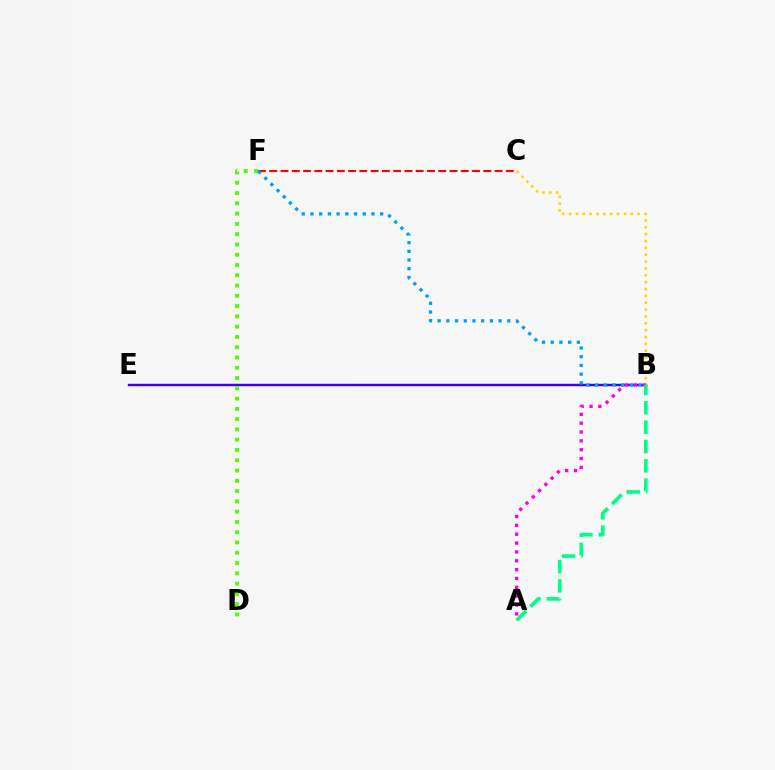{('B', 'E'): [{'color': '#3700ff', 'line_style': 'solid', 'thickness': 1.75}], ('B', 'C'): [{'color': '#ffd500', 'line_style': 'dotted', 'thickness': 1.86}], ('C', 'F'): [{'color': '#ff0000', 'line_style': 'dashed', 'thickness': 1.53}], ('D', 'F'): [{'color': '#4fff00', 'line_style': 'dotted', 'thickness': 2.79}], ('B', 'F'): [{'color': '#009eff', 'line_style': 'dotted', 'thickness': 2.37}], ('A', 'B'): [{'color': '#ff00ed', 'line_style': 'dotted', 'thickness': 2.41}, {'color': '#00ff86', 'line_style': 'dashed', 'thickness': 2.63}]}